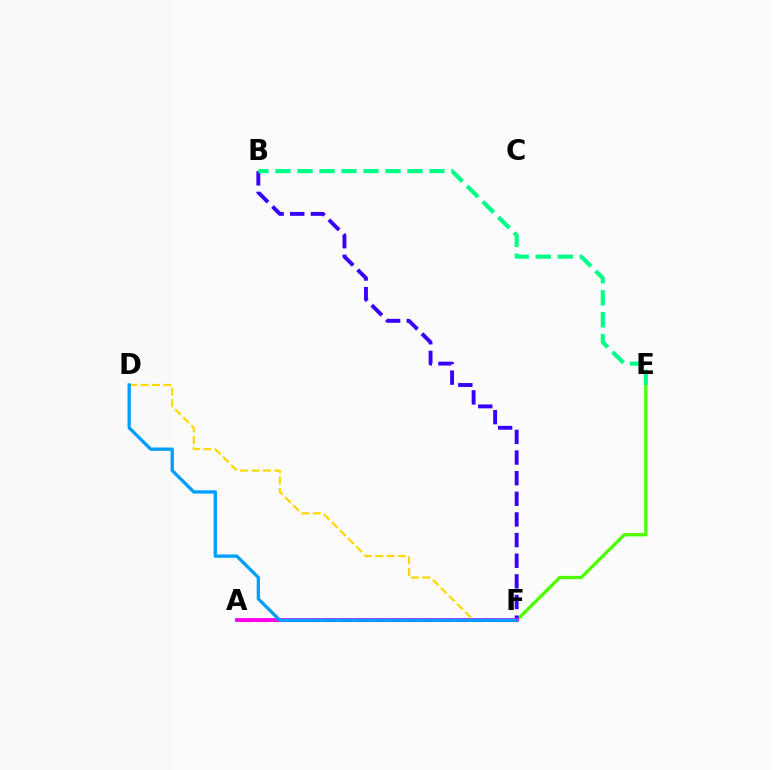{('A', 'F'): [{'color': '#ff0000', 'line_style': 'dashed', 'thickness': 2.25}, {'color': '#ff00ed', 'line_style': 'solid', 'thickness': 2.75}], ('E', 'F'): [{'color': '#4fff00', 'line_style': 'solid', 'thickness': 2.37}], ('B', 'F'): [{'color': '#3700ff', 'line_style': 'dashed', 'thickness': 2.8}], ('B', 'E'): [{'color': '#00ff86', 'line_style': 'dashed', 'thickness': 2.99}], ('D', 'F'): [{'color': '#ffd500', 'line_style': 'dashed', 'thickness': 1.55}, {'color': '#009eff', 'line_style': 'solid', 'thickness': 2.38}]}